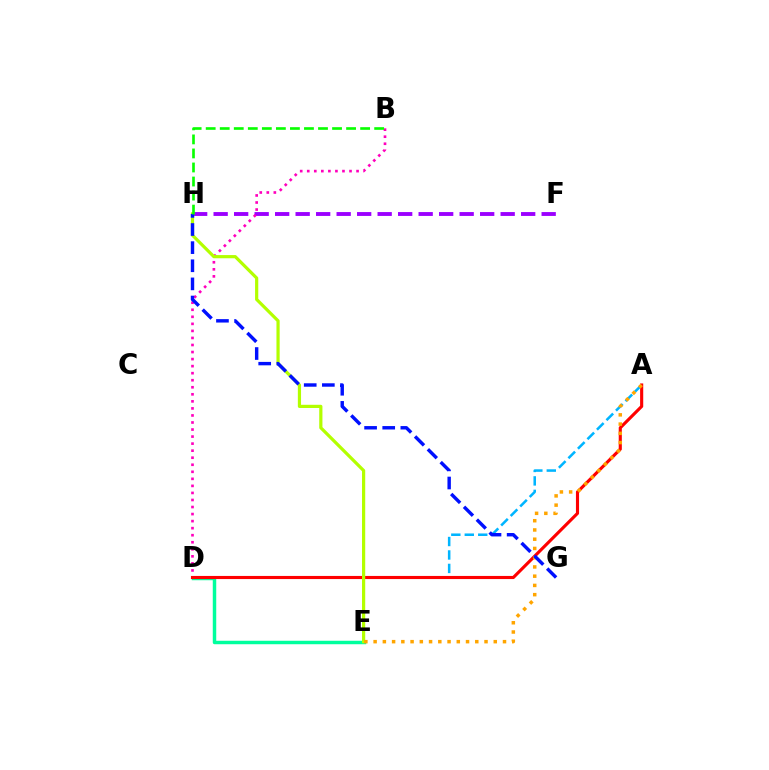{('F', 'H'): [{'color': '#9b00ff', 'line_style': 'dashed', 'thickness': 2.79}], ('A', 'D'): [{'color': '#00b5ff', 'line_style': 'dashed', 'thickness': 1.83}, {'color': '#ff0000', 'line_style': 'solid', 'thickness': 2.25}], ('D', 'E'): [{'color': '#00ff9d', 'line_style': 'solid', 'thickness': 2.49}], ('B', 'D'): [{'color': '#ff00bd', 'line_style': 'dotted', 'thickness': 1.91}], ('E', 'H'): [{'color': '#b3ff00', 'line_style': 'solid', 'thickness': 2.3}], ('A', 'E'): [{'color': '#ffa500', 'line_style': 'dotted', 'thickness': 2.51}], ('G', 'H'): [{'color': '#0010ff', 'line_style': 'dashed', 'thickness': 2.46}], ('B', 'H'): [{'color': '#08ff00', 'line_style': 'dashed', 'thickness': 1.91}]}